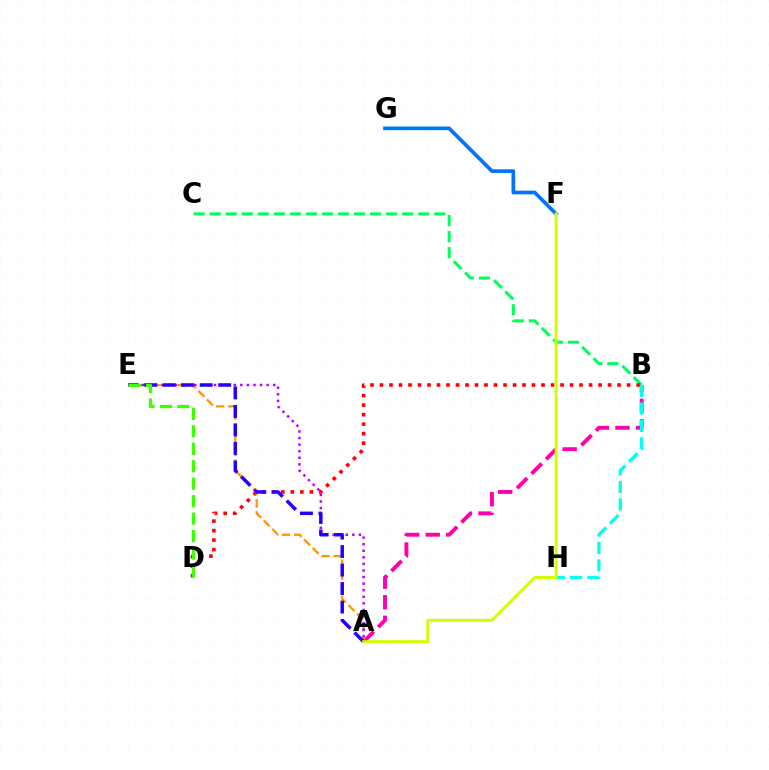{('B', 'C'): [{'color': '#00ff5c', 'line_style': 'dashed', 'thickness': 2.18}], ('A', 'B'): [{'color': '#ff00ac', 'line_style': 'dashed', 'thickness': 2.79}], ('B', 'D'): [{'color': '#ff0000', 'line_style': 'dotted', 'thickness': 2.58}], ('F', 'G'): [{'color': '#0074ff', 'line_style': 'solid', 'thickness': 2.65}], ('A', 'E'): [{'color': '#ff9400', 'line_style': 'dashed', 'thickness': 1.64}, {'color': '#b900ff', 'line_style': 'dotted', 'thickness': 1.79}, {'color': '#2500ff', 'line_style': 'dashed', 'thickness': 2.51}], ('B', 'H'): [{'color': '#00fff6', 'line_style': 'dashed', 'thickness': 2.37}], ('A', 'F'): [{'color': '#d1ff00', 'line_style': 'solid', 'thickness': 2.1}], ('D', 'E'): [{'color': '#3dff00', 'line_style': 'dashed', 'thickness': 2.37}]}